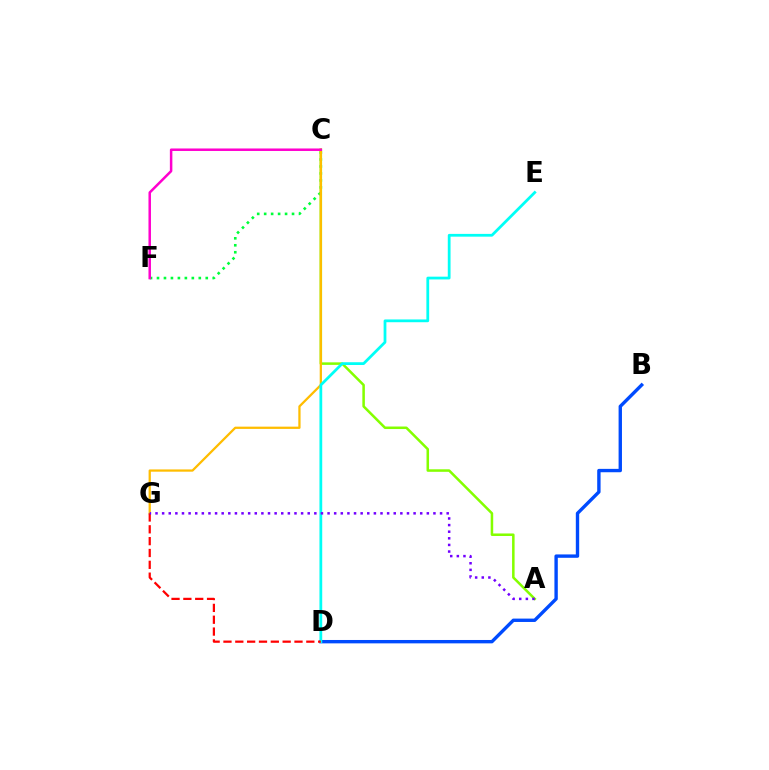{('C', 'F'): [{'color': '#00ff39', 'line_style': 'dotted', 'thickness': 1.89}, {'color': '#ff00cf', 'line_style': 'solid', 'thickness': 1.8}], ('A', 'C'): [{'color': '#84ff00', 'line_style': 'solid', 'thickness': 1.82}], ('C', 'G'): [{'color': '#ffbd00', 'line_style': 'solid', 'thickness': 1.63}], ('B', 'D'): [{'color': '#004bff', 'line_style': 'solid', 'thickness': 2.43}], ('D', 'E'): [{'color': '#00fff6', 'line_style': 'solid', 'thickness': 2.0}], ('D', 'G'): [{'color': '#ff0000', 'line_style': 'dashed', 'thickness': 1.61}], ('A', 'G'): [{'color': '#7200ff', 'line_style': 'dotted', 'thickness': 1.8}]}